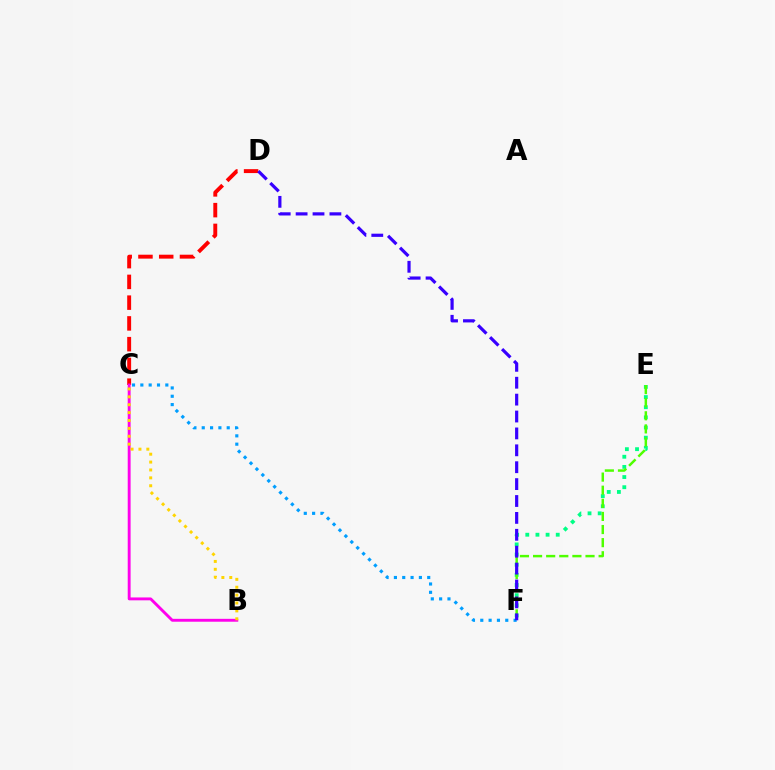{('E', 'F'): [{'color': '#00ff86', 'line_style': 'dotted', 'thickness': 2.76}, {'color': '#4fff00', 'line_style': 'dashed', 'thickness': 1.78}], ('C', 'F'): [{'color': '#009eff', 'line_style': 'dotted', 'thickness': 2.26}], ('C', 'D'): [{'color': '#ff0000', 'line_style': 'dashed', 'thickness': 2.82}], ('B', 'C'): [{'color': '#ff00ed', 'line_style': 'solid', 'thickness': 2.08}, {'color': '#ffd500', 'line_style': 'dotted', 'thickness': 2.14}], ('D', 'F'): [{'color': '#3700ff', 'line_style': 'dashed', 'thickness': 2.3}]}